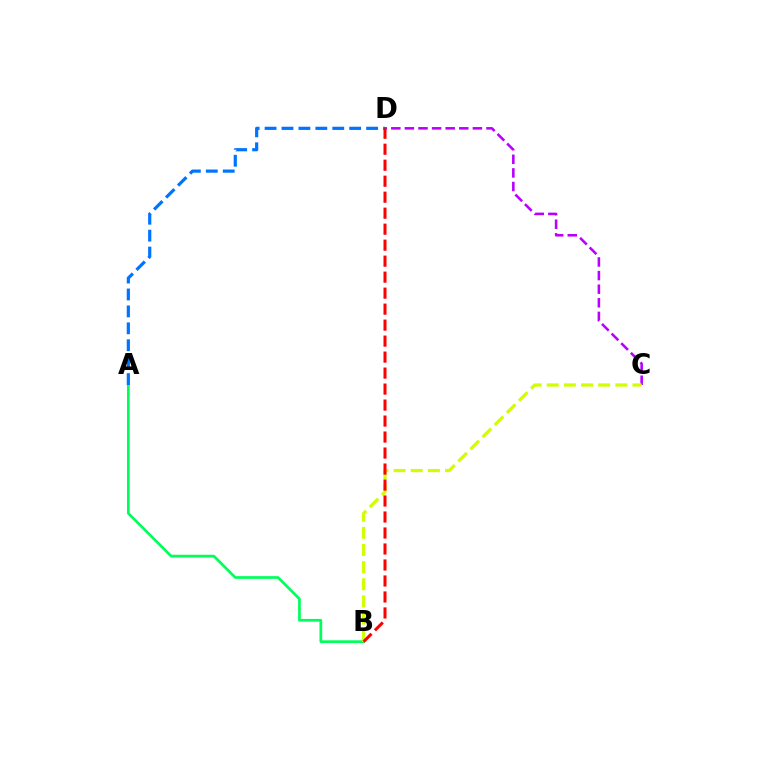{('A', 'B'): [{'color': '#00ff5c', 'line_style': 'solid', 'thickness': 1.95}], ('C', 'D'): [{'color': '#b900ff', 'line_style': 'dashed', 'thickness': 1.85}], ('B', 'C'): [{'color': '#d1ff00', 'line_style': 'dashed', 'thickness': 2.33}], ('A', 'D'): [{'color': '#0074ff', 'line_style': 'dashed', 'thickness': 2.3}], ('B', 'D'): [{'color': '#ff0000', 'line_style': 'dashed', 'thickness': 2.17}]}